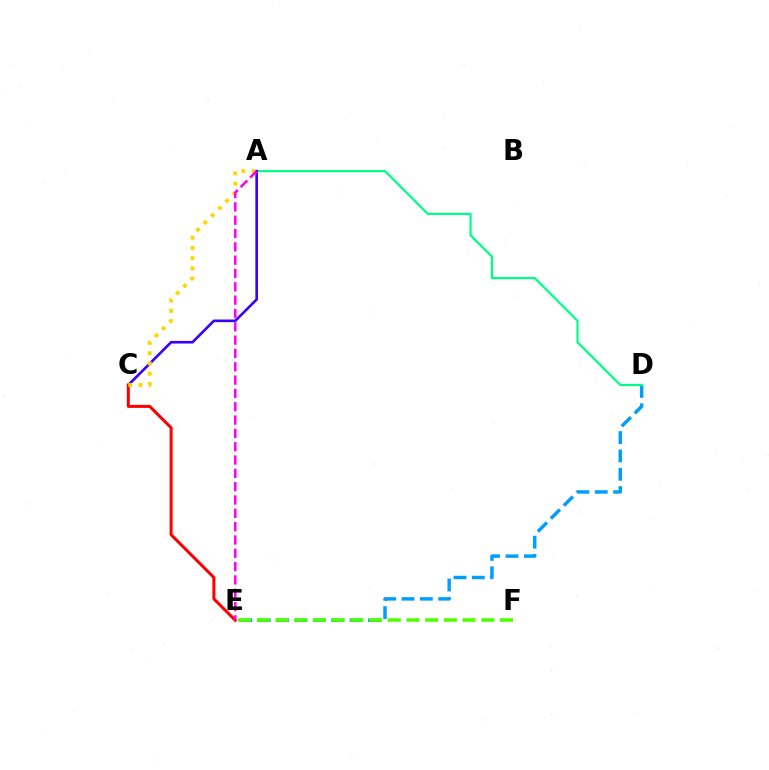{('D', 'E'): [{'color': '#009eff', 'line_style': 'dashed', 'thickness': 2.49}], ('A', 'D'): [{'color': '#00ff86', 'line_style': 'solid', 'thickness': 1.6}], ('E', 'F'): [{'color': '#4fff00', 'line_style': 'dashed', 'thickness': 2.54}], ('A', 'C'): [{'color': '#3700ff', 'line_style': 'solid', 'thickness': 1.89}, {'color': '#ffd500', 'line_style': 'dotted', 'thickness': 2.78}], ('C', 'E'): [{'color': '#ff0000', 'line_style': 'solid', 'thickness': 2.17}], ('A', 'E'): [{'color': '#ff00ed', 'line_style': 'dashed', 'thickness': 1.81}]}